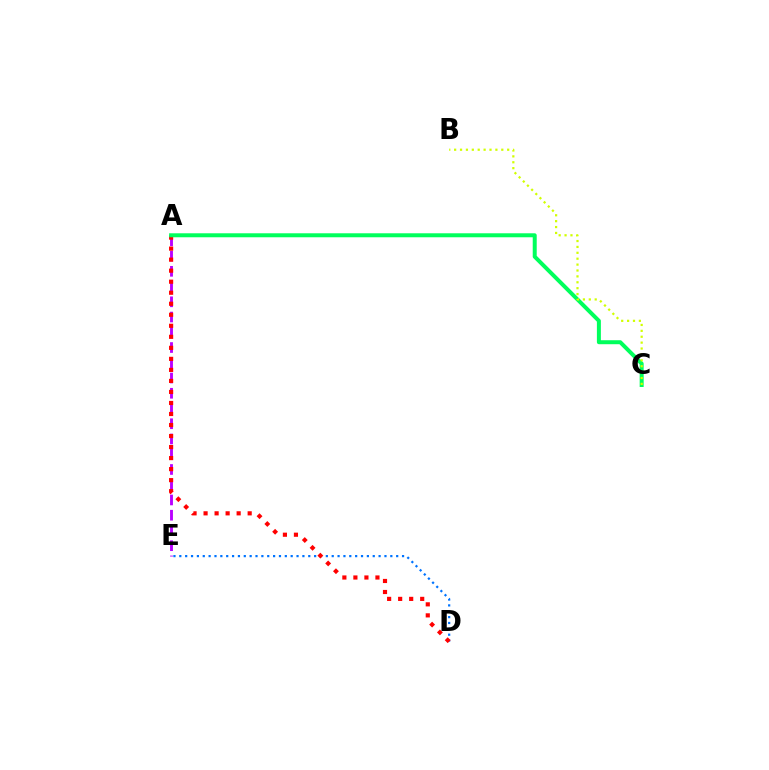{('D', 'E'): [{'color': '#0074ff', 'line_style': 'dotted', 'thickness': 1.59}], ('A', 'E'): [{'color': '#b900ff', 'line_style': 'dashed', 'thickness': 2.07}], ('A', 'D'): [{'color': '#ff0000', 'line_style': 'dotted', 'thickness': 3.0}], ('A', 'C'): [{'color': '#00ff5c', 'line_style': 'solid', 'thickness': 2.87}], ('B', 'C'): [{'color': '#d1ff00', 'line_style': 'dotted', 'thickness': 1.6}]}